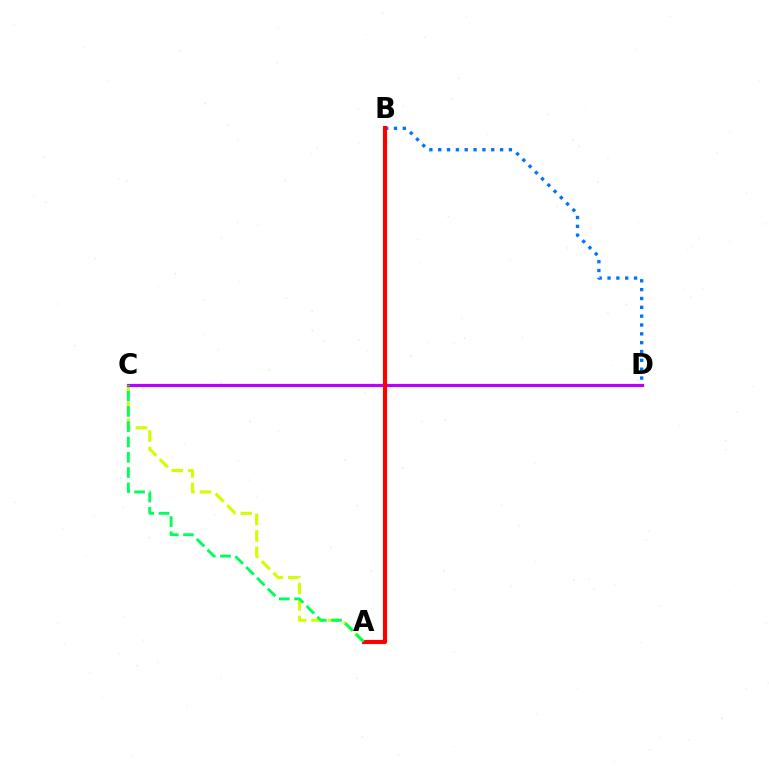{('A', 'C'): [{'color': '#d1ff00', 'line_style': 'dashed', 'thickness': 2.25}, {'color': '#00ff5c', 'line_style': 'dashed', 'thickness': 2.08}], ('B', 'D'): [{'color': '#0074ff', 'line_style': 'dotted', 'thickness': 2.4}], ('C', 'D'): [{'color': '#b900ff', 'line_style': 'solid', 'thickness': 2.3}], ('A', 'B'): [{'color': '#ff0000', 'line_style': 'solid', 'thickness': 2.98}]}